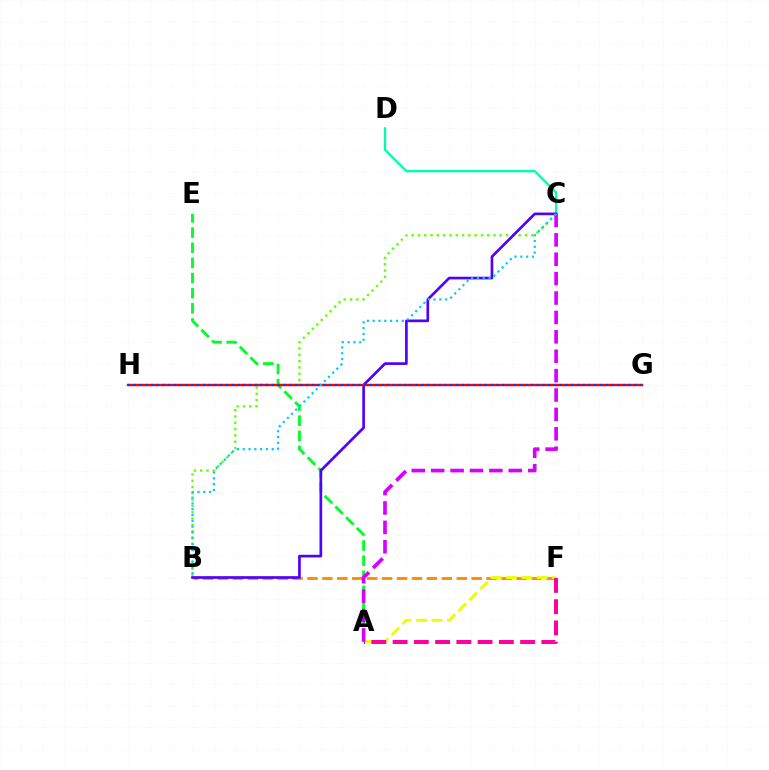{('B', 'C'): [{'color': '#66ff00', 'line_style': 'dotted', 'thickness': 1.71}, {'color': '#4f00ff', 'line_style': 'solid', 'thickness': 1.92}, {'color': '#00c7ff', 'line_style': 'dotted', 'thickness': 1.58}], ('A', 'E'): [{'color': '#00ff27', 'line_style': 'dashed', 'thickness': 2.06}], ('B', 'F'): [{'color': '#ff8800', 'line_style': 'dashed', 'thickness': 2.03}], ('A', 'F'): [{'color': '#eeff00', 'line_style': 'dashed', 'thickness': 2.09}, {'color': '#ff00a0', 'line_style': 'dashed', 'thickness': 2.89}], ('C', 'D'): [{'color': '#00ffaf', 'line_style': 'solid', 'thickness': 1.7}], ('G', 'H'): [{'color': '#ff0000', 'line_style': 'solid', 'thickness': 1.73}, {'color': '#003fff', 'line_style': 'dotted', 'thickness': 1.56}], ('A', 'C'): [{'color': '#d600ff', 'line_style': 'dashed', 'thickness': 2.63}]}